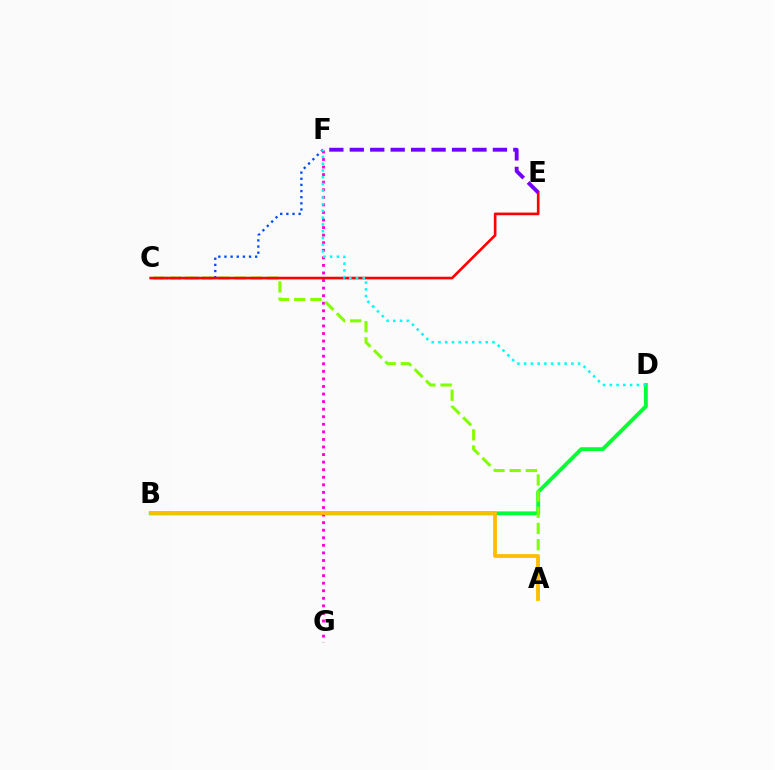{('B', 'D'): [{'color': '#00ff39', 'line_style': 'solid', 'thickness': 2.78}], ('F', 'G'): [{'color': '#ff00cf', 'line_style': 'dotted', 'thickness': 2.06}], ('C', 'F'): [{'color': '#004bff', 'line_style': 'dotted', 'thickness': 1.67}], ('A', 'C'): [{'color': '#84ff00', 'line_style': 'dashed', 'thickness': 2.2}], ('C', 'E'): [{'color': '#ff0000', 'line_style': 'solid', 'thickness': 1.9}], ('E', 'F'): [{'color': '#7200ff', 'line_style': 'dashed', 'thickness': 2.78}], ('A', 'B'): [{'color': '#ffbd00', 'line_style': 'solid', 'thickness': 2.71}], ('D', 'F'): [{'color': '#00fff6', 'line_style': 'dotted', 'thickness': 1.83}]}